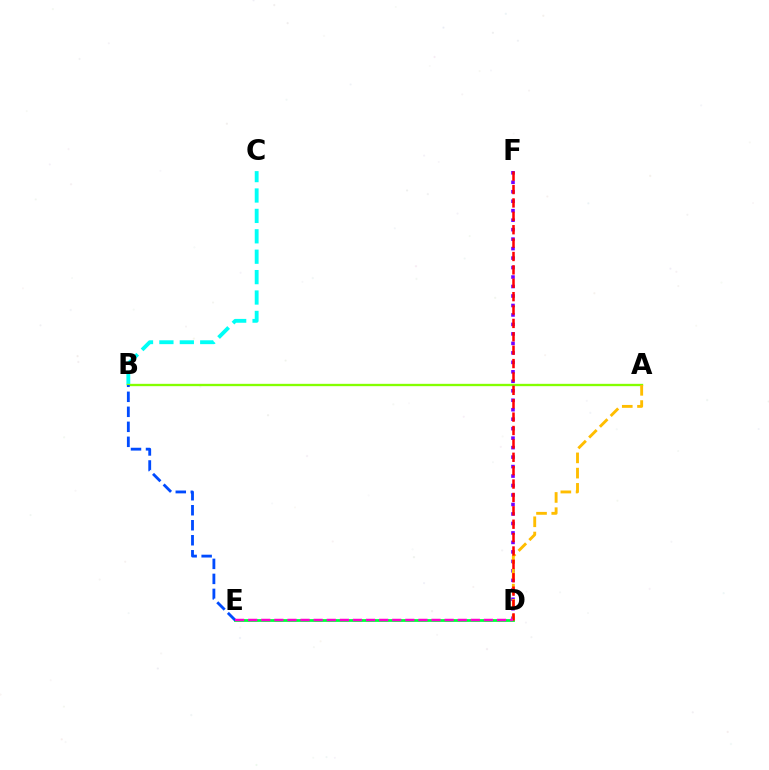{('D', 'F'): [{'color': '#7200ff', 'line_style': 'dotted', 'thickness': 2.57}, {'color': '#ff0000', 'line_style': 'dashed', 'thickness': 1.82}], ('D', 'E'): [{'color': '#00ff39', 'line_style': 'solid', 'thickness': 2.02}, {'color': '#ff00cf', 'line_style': 'dashed', 'thickness': 1.78}], ('B', 'C'): [{'color': '#00fff6', 'line_style': 'dashed', 'thickness': 2.77}], ('A', 'B'): [{'color': '#84ff00', 'line_style': 'solid', 'thickness': 1.68}], ('A', 'D'): [{'color': '#ffbd00', 'line_style': 'dashed', 'thickness': 2.07}], ('B', 'E'): [{'color': '#004bff', 'line_style': 'dashed', 'thickness': 2.04}]}